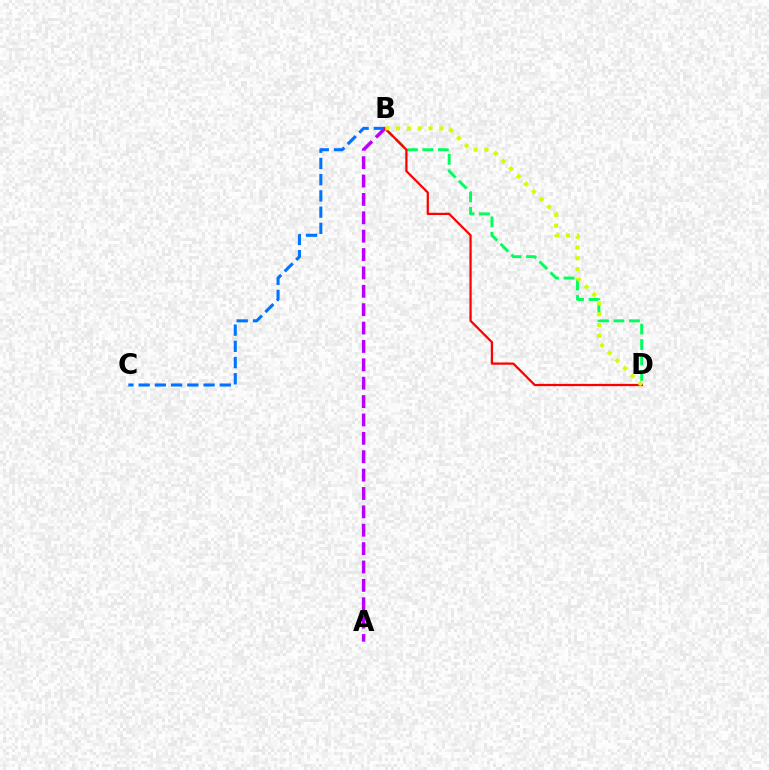{('B', 'D'): [{'color': '#00ff5c', 'line_style': 'dashed', 'thickness': 2.1}, {'color': '#ff0000', 'line_style': 'solid', 'thickness': 1.61}, {'color': '#d1ff00', 'line_style': 'dotted', 'thickness': 2.94}], ('A', 'B'): [{'color': '#b900ff', 'line_style': 'dashed', 'thickness': 2.5}], ('B', 'C'): [{'color': '#0074ff', 'line_style': 'dashed', 'thickness': 2.2}]}